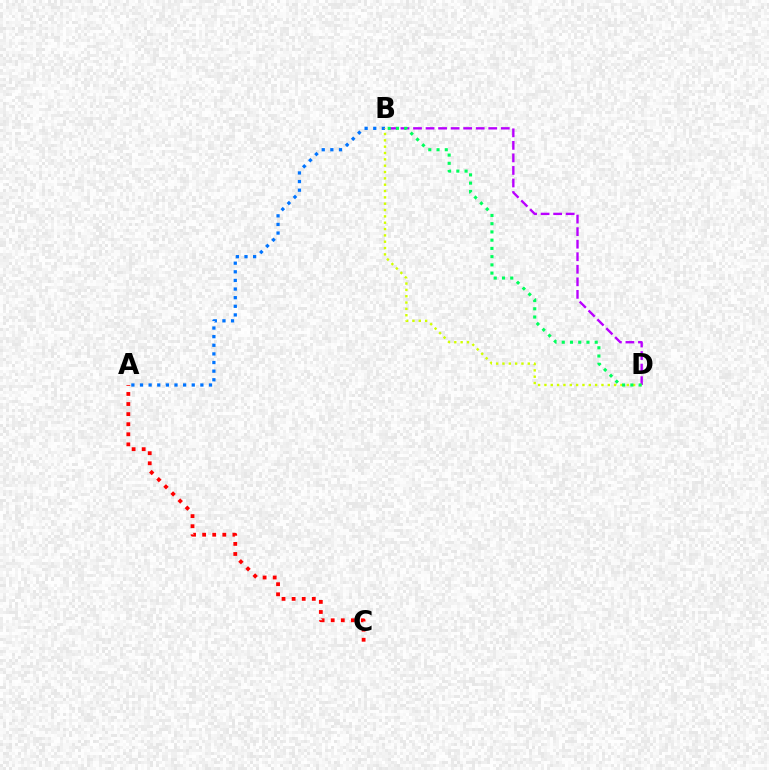{('A', 'B'): [{'color': '#0074ff', 'line_style': 'dotted', 'thickness': 2.34}], ('B', 'D'): [{'color': '#b900ff', 'line_style': 'dashed', 'thickness': 1.7}, {'color': '#d1ff00', 'line_style': 'dotted', 'thickness': 1.72}, {'color': '#00ff5c', 'line_style': 'dotted', 'thickness': 2.24}], ('A', 'C'): [{'color': '#ff0000', 'line_style': 'dotted', 'thickness': 2.74}]}